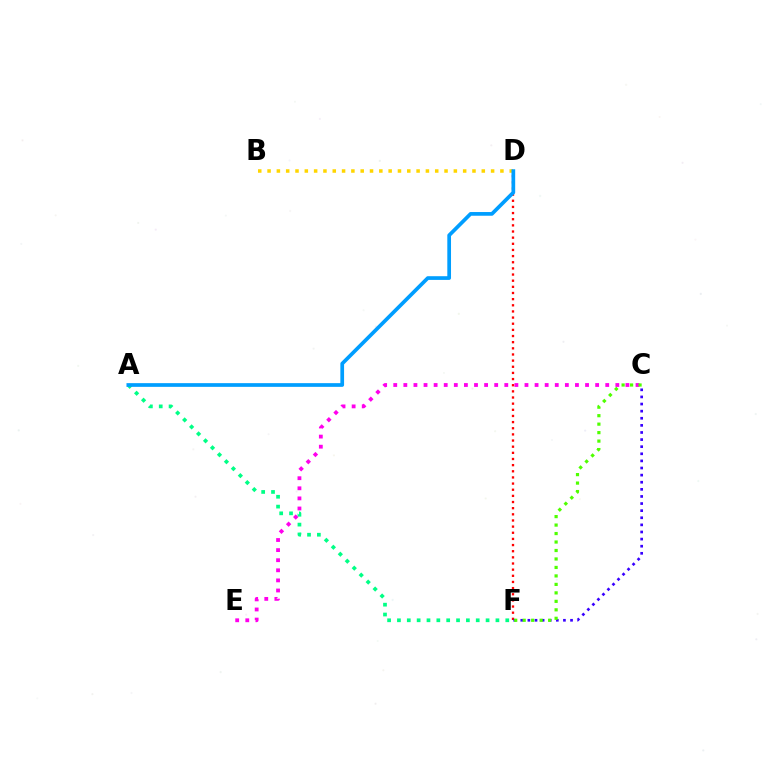{('A', 'F'): [{'color': '#00ff86', 'line_style': 'dotted', 'thickness': 2.68}], ('C', 'E'): [{'color': '#ff00ed', 'line_style': 'dotted', 'thickness': 2.74}], ('D', 'F'): [{'color': '#ff0000', 'line_style': 'dotted', 'thickness': 1.67}], ('B', 'D'): [{'color': '#ffd500', 'line_style': 'dotted', 'thickness': 2.53}], ('C', 'F'): [{'color': '#3700ff', 'line_style': 'dotted', 'thickness': 1.93}, {'color': '#4fff00', 'line_style': 'dotted', 'thickness': 2.3}], ('A', 'D'): [{'color': '#009eff', 'line_style': 'solid', 'thickness': 2.67}]}